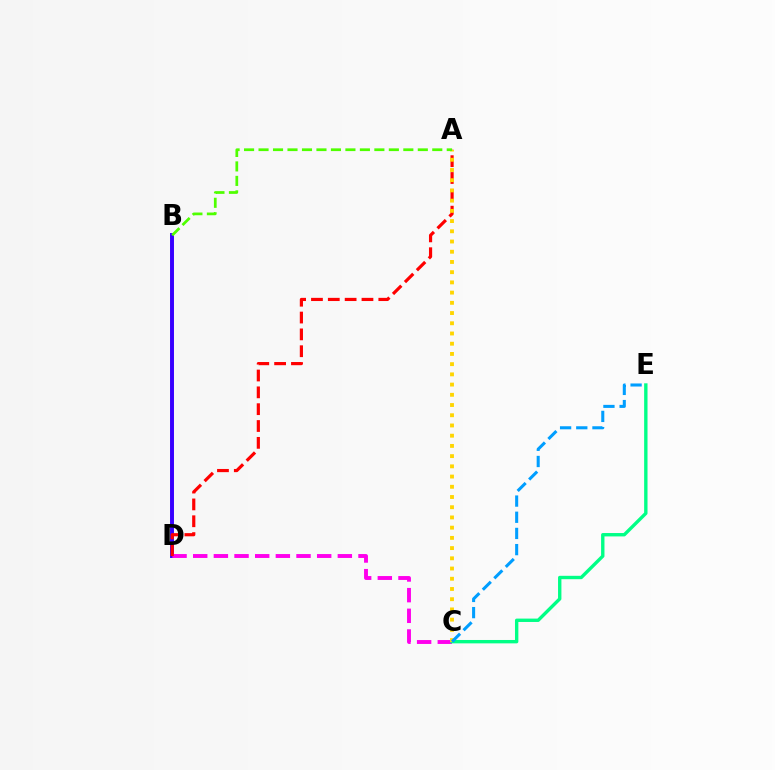{('B', 'D'): [{'color': '#3700ff', 'line_style': 'solid', 'thickness': 2.84}], ('C', 'D'): [{'color': '#ff00ed', 'line_style': 'dashed', 'thickness': 2.81}], ('A', 'D'): [{'color': '#ff0000', 'line_style': 'dashed', 'thickness': 2.29}], ('C', 'E'): [{'color': '#00ff86', 'line_style': 'solid', 'thickness': 2.43}, {'color': '#009eff', 'line_style': 'dashed', 'thickness': 2.2}], ('A', 'C'): [{'color': '#ffd500', 'line_style': 'dotted', 'thickness': 2.78}], ('A', 'B'): [{'color': '#4fff00', 'line_style': 'dashed', 'thickness': 1.97}]}